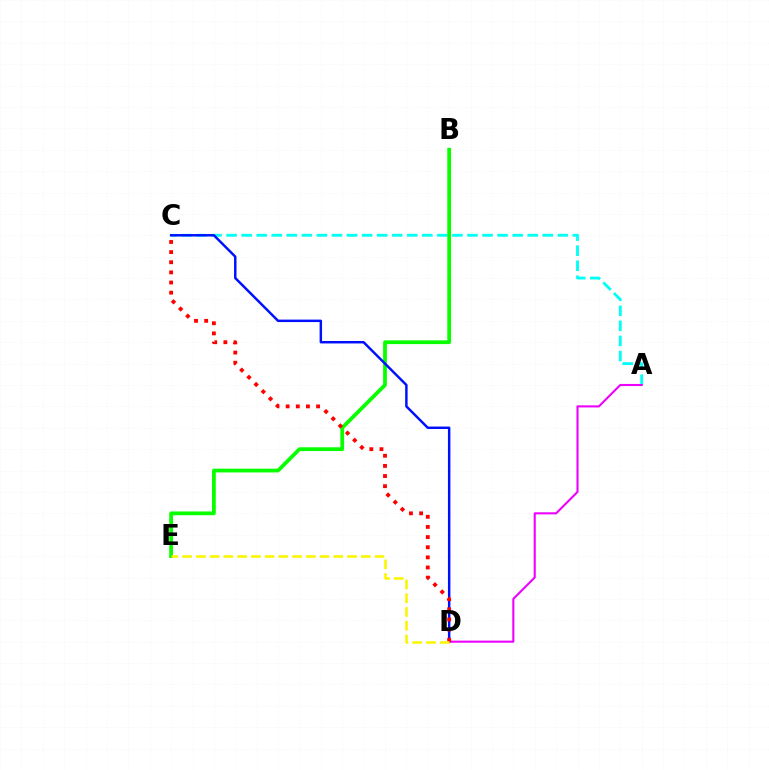{('A', 'C'): [{'color': '#00fff6', 'line_style': 'dashed', 'thickness': 2.05}], ('B', 'E'): [{'color': '#08ff00', 'line_style': 'solid', 'thickness': 2.71}], ('C', 'D'): [{'color': '#0010ff', 'line_style': 'solid', 'thickness': 1.77}, {'color': '#ff0000', 'line_style': 'dotted', 'thickness': 2.76}], ('A', 'D'): [{'color': '#ee00ff', 'line_style': 'solid', 'thickness': 1.5}], ('D', 'E'): [{'color': '#fcf500', 'line_style': 'dashed', 'thickness': 1.87}]}